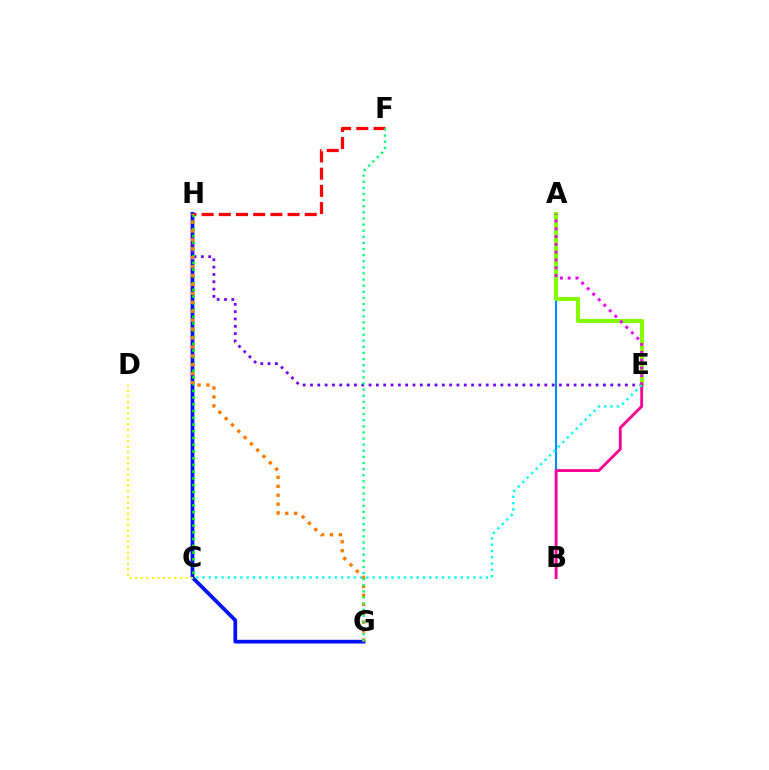{('A', 'B'): [{'color': '#008cff', 'line_style': 'solid', 'thickness': 1.55}], ('G', 'H'): [{'color': '#0010ff', 'line_style': 'solid', 'thickness': 2.68}, {'color': '#ff7c00', 'line_style': 'dotted', 'thickness': 2.42}], ('A', 'E'): [{'color': '#84ff00', 'line_style': 'solid', 'thickness': 2.96}, {'color': '#ee00ff', 'line_style': 'dotted', 'thickness': 2.12}], ('E', 'H'): [{'color': '#7200ff', 'line_style': 'dotted', 'thickness': 1.99}], ('B', 'E'): [{'color': '#ff0094', 'line_style': 'solid', 'thickness': 2.05}], ('F', 'H'): [{'color': '#ff0000', 'line_style': 'dashed', 'thickness': 2.34}], ('C', 'H'): [{'color': '#08ff00', 'line_style': 'dotted', 'thickness': 1.83}], ('C', 'E'): [{'color': '#00fff6', 'line_style': 'dotted', 'thickness': 1.71}], ('C', 'D'): [{'color': '#fcf500', 'line_style': 'dotted', 'thickness': 1.52}], ('F', 'G'): [{'color': '#00ff74', 'line_style': 'dotted', 'thickness': 1.66}]}